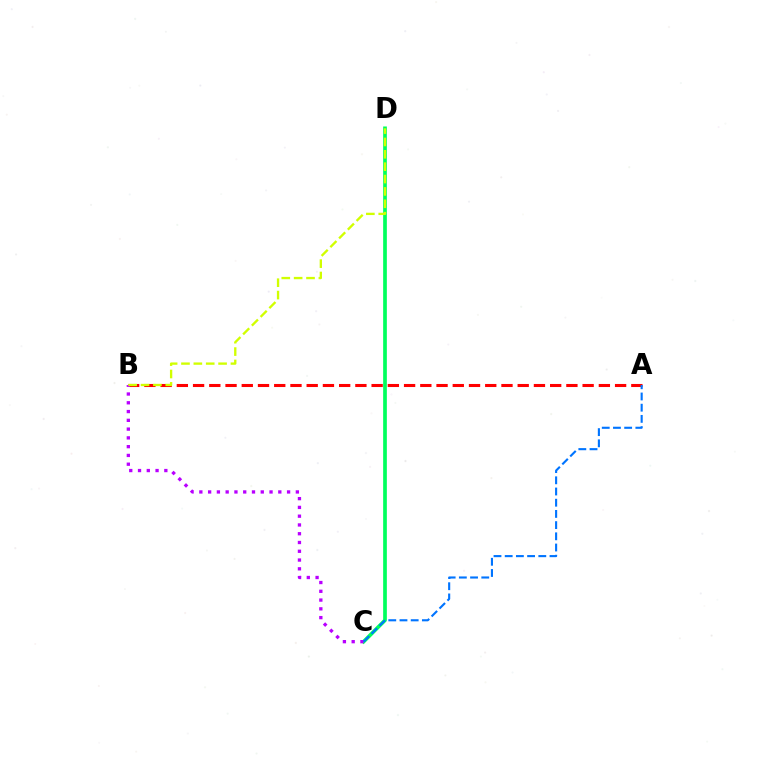{('A', 'B'): [{'color': '#ff0000', 'line_style': 'dashed', 'thickness': 2.21}], ('C', 'D'): [{'color': '#00ff5c', 'line_style': 'solid', 'thickness': 2.66}], ('B', 'C'): [{'color': '#b900ff', 'line_style': 'dotted', 'thickness': 2.38}], ('B', 'D'): [{'color': '#d1ff00', 'line_style': 'dashed', 'thickness': 1.68}], ('A', 'C'): [{'color': '#0074ff', 'line_style': 'dashed', 'thickness': 1.52}]}